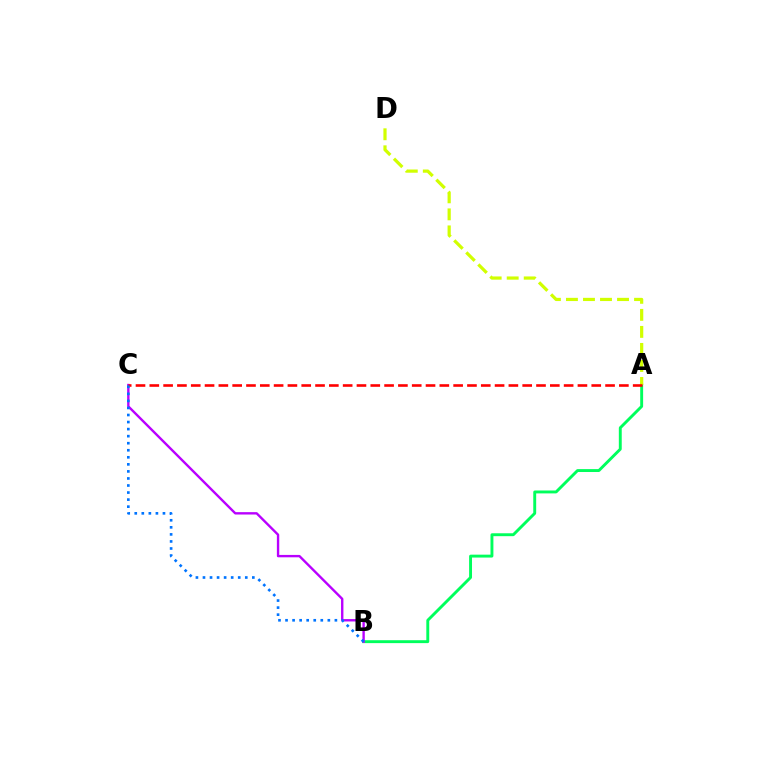{('A', 'B'): [{'color': '#00ff5c', 'line_style': 'solid', 'thickness': 2.09}], ('B', 'C'): [{'color': '#b900ff', 'line_style': 'solid', 'thickness': 1.71}, {'color': '#0074ff', 'line_style': 'dotted', 'thickness': 1.92}], ('A', 'D'): [{'color': '#d1ff00', 'line_style': 'dashed', 'thickness': 2.31}], ('A', 'C'): [{'color': '#ff0000', 'line_style': 'dashed', 'thickness': 1.88}]}